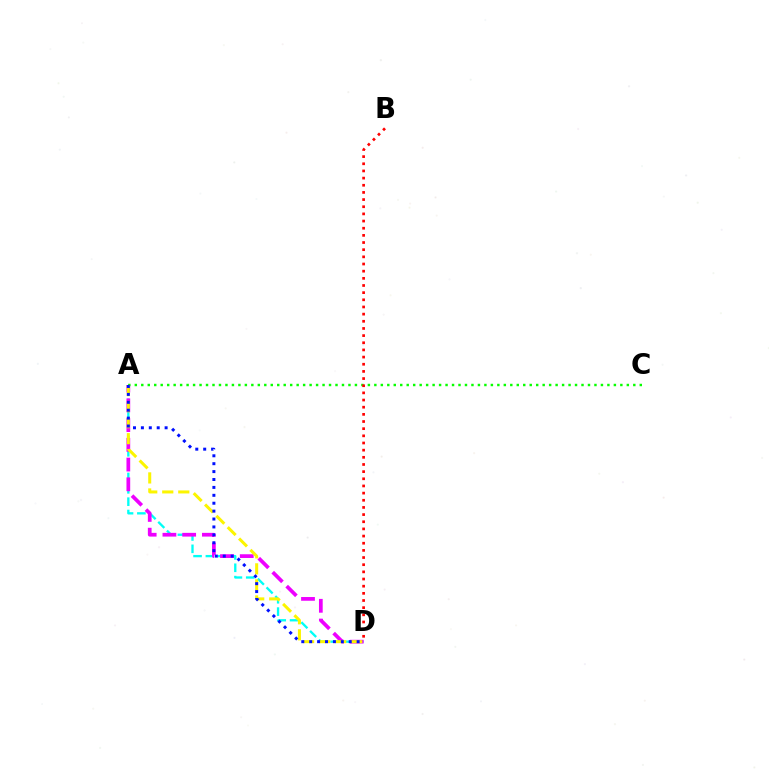{('A', 'D'): [{'color': '#00fff6', 'line_style': 'dashed', 'thickness': 1.68}, {'color': '#ee00ff', 'line_style': 'dashed', 'thickness': 2.68}, {'color': '#fcf500', 'line_style': 'dashed', 'thickness': 2.18}, {'color': '#0010ff', 'line_style': 'dotted', 'thickness': 2.15}], ('A', 'C'): [{'color': '#08ff00', 'line_style': 'dotted', 'thickness': 1.76}], ('B', 'D'): [{'color': '#ff0000', 'line_style': 'dotted', 'thickness': 1.95}]}